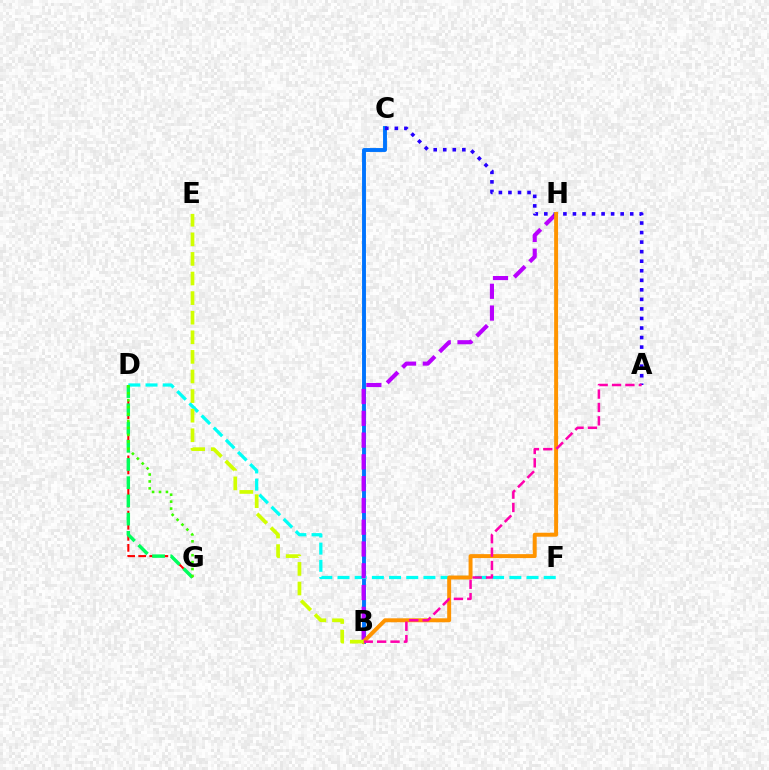{('B', 'C'): [{'color': '#0074ff', 'line_style': 'solid', 'thickness': 2.81}], ('D', 'F'): [{'color': '#00fff6', 'line_style': 'dashed', 'thickness': 2.33}], ('B', 'H'): [{'color': '#b900ff', 'line_style': 'dashed', 'thickness': 2.96}, {'color': '#ff9400', 'line_style': 'solid', 'thickness': 2.84}], ('D', 'G'): [{'color': '#ff0000', 'line_style': 'dashed', 'thickness': 1.5}, {'color': '#00ff5c', 'line_style': 'dashed', 'thickness': 2.48}, {'color': '#3dff00', 'line_style': 'dotted', 'thickness': 1.88}], ('A', 'C'): [{'color': '#2500ff', 'line_style': 'dotted', 'thickness': 2.59}], ('A', 'B'): [{'color': '#ff00ac', 'line_style': 'dashed', 'thickness': 1.82}], ('B', 'E'): [{'color': '#d1ff00', 'line_style': 'dashed', 'thickness': 2.66}]}